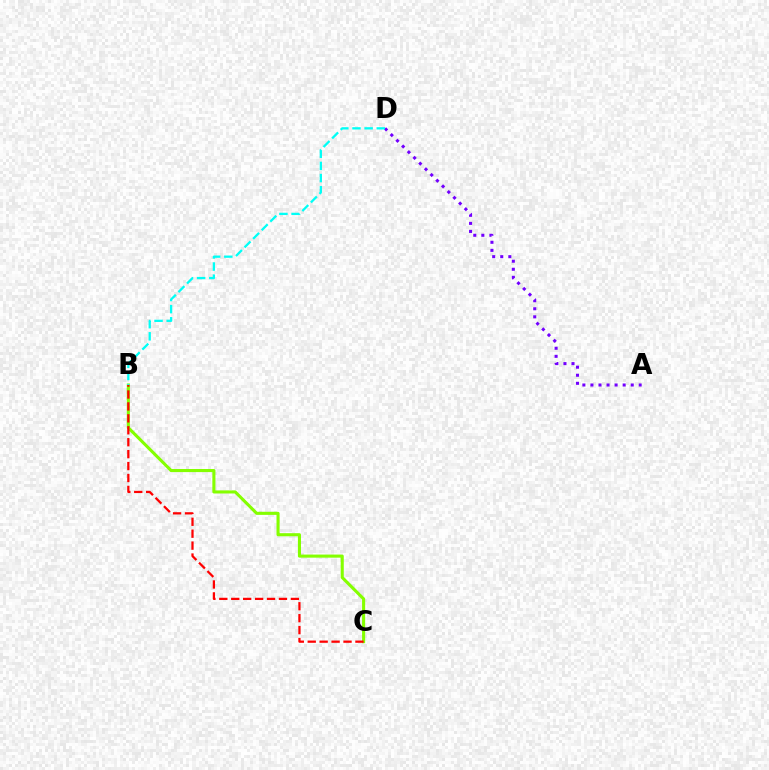{('B', 'C'): [{'color': '#84ff00', 'line_style': 'solid', 'thickness': 2.22}, {'color': '#ff0000', 'line_style': 'dashed', 'thickness': 1.62}], ('A', 'D'): [{'color': '#7200ff', 'line_style': 'dotted', 'thickness': 2.19}], ('B', 'D'): [{'color': '#00fff6', 'line_style': 'dashed', 'thickness': 1.65}]}